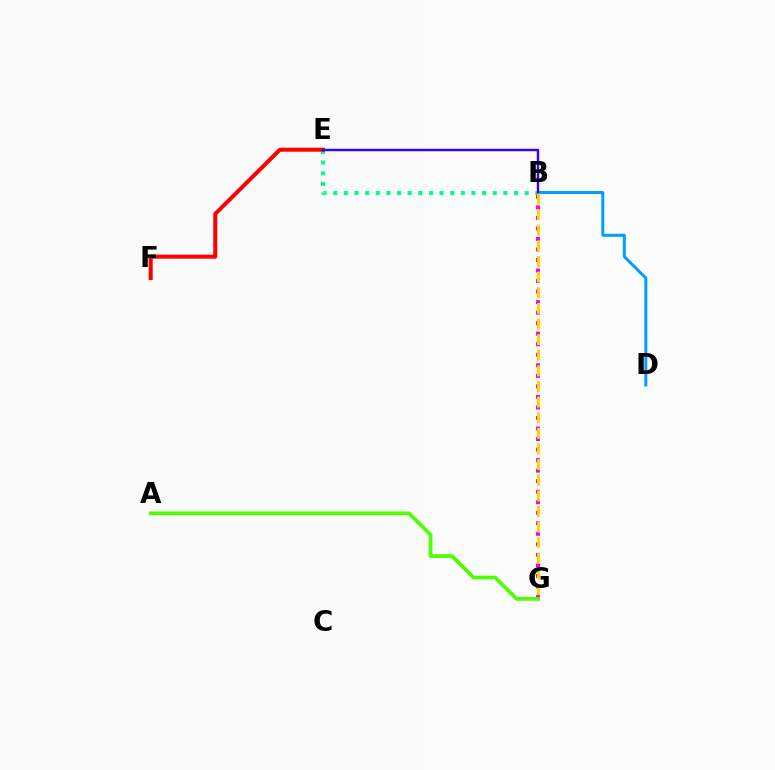{('B', 'G'): [{'color': '#ff00ed', 'line_style': 'dotted', 'thickness': 2.86}, {'color': '#ffd500', 'line_style': 'dashed', 'thickness': 2.12}], ('A', 'G'): [{'color': '#4fff00', 'line_style': 'solid', 'thickness': 2.68}], ('B', 'D'): [{'color': '#009eff', 'line_style': 'solid', 'thickness': 2.14}], ('B', 'E'): [{'color': '#00ff86', 'line_style': 'dotted', 'thickness': 2.89}, {'color': '#3700ff', 'line_style': 'solid', 'thickness': 1.76}], ('E', 'F'): [{'color': '#ff0000', 'line_style': 'solid', 'thickness': 2.89}]}